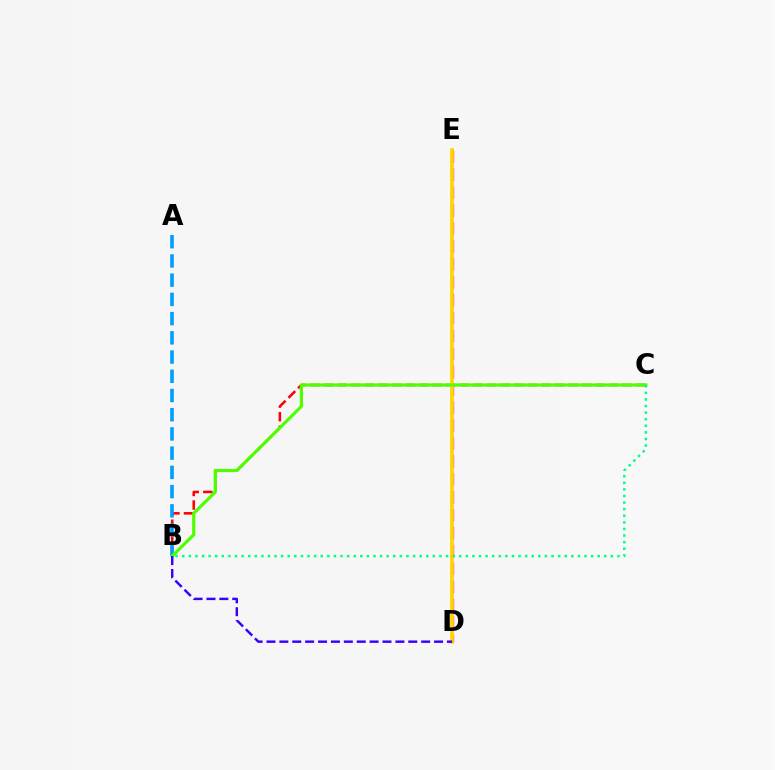{('D', 'E'): [{'color': '#ff00ed', 'line_style': 'dashed', 'thickness': 2.43}, {'color': '#ffd500', 'line_style': 'solid', 'thickness': 2.69}], ('B', 'C'): [{'color': '#ff0000', 'line_style': 'dashed', 'thickness': 1.84}, {'color': '#4fff00', 'line_style': 'solid', 'thickness': 2.31}, {'color': '#00ff86', 'line_style': 'dotted', 'thickness': 1.79}], ('A', 'B'): [{'color': '#009eff', 'line_style': 'dashed', 'thickness': 2.61}], ('B', 'D'): [{'color': '#3700ff', 'line_style': 'dashed', 'thickness': 1.75}]}